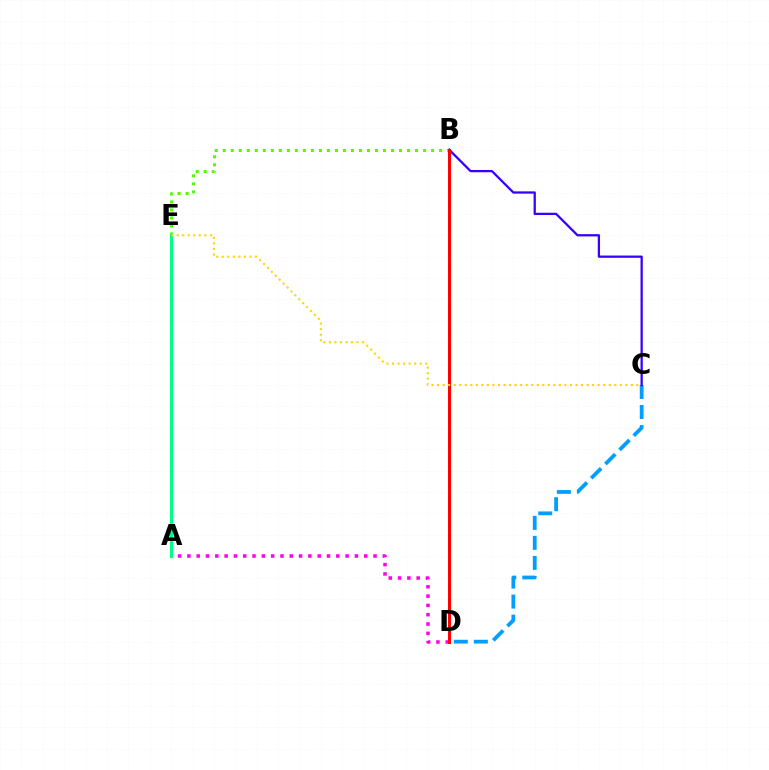{('B', 'E'): [{'color': '#4fff00', 'line_style': 'dotted', 'thickness': 2.18}], ('A', 'D'): [{'color': '#ff00ed', 'line_style': 'dotted', 'thickness': 2.53}], ('A', 'E'): [{'color': '#00ff86', 'line_style': 'solid', 'thickness': 2.21}], ('C', 'D'): [{'color': '#009eff', 'line_style': 'dashed', 'thickness': 2.72}], ('B', 'C'): [{'color': '#3700ff', 'line_style': 'solid', 'thickness': 1.64}], ('B', 'D'): [{'color': '#ff0000', 'line_style': 'solid', 'thickness': 2.17}], ('C', 'E'): [{'color': '#ffd500', 'line_style': 'dotted', 'thickness': 1.5}]}